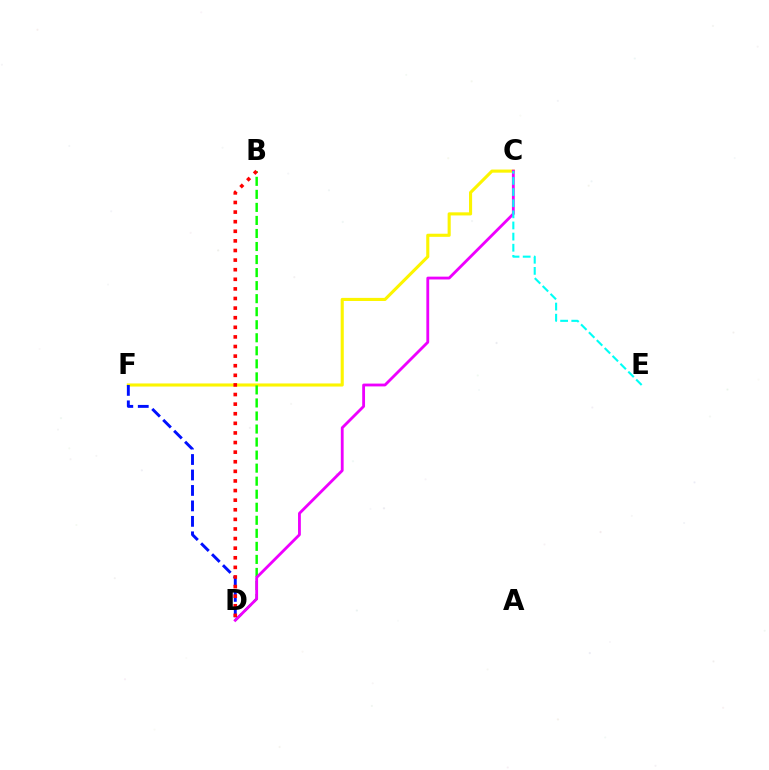{('C', 'F'): [{'color': '#fcf500', 'line_style': 'solid', 'thickness': 2.23}], ('D', 'F'): [{'color': '#0010ff', 'line_style': 'dashed', 'thickness': 2.1}], ('B', 'D'): [{'color': '#08ff00', 'line_style': 'dashed', 'thickness': 1.77}, {'color': '#ff0000', 'line_style': 'dotted', 'thickness': 2.61}], ('C', 'D'): [{'color': '#ee00ff', 'line_style': 'solid', 'thickness': 2.03}], ('C', 'E'): [{'color': '#00fff6', 'line_style': 'dashed', 'thickness': 1.51}]}